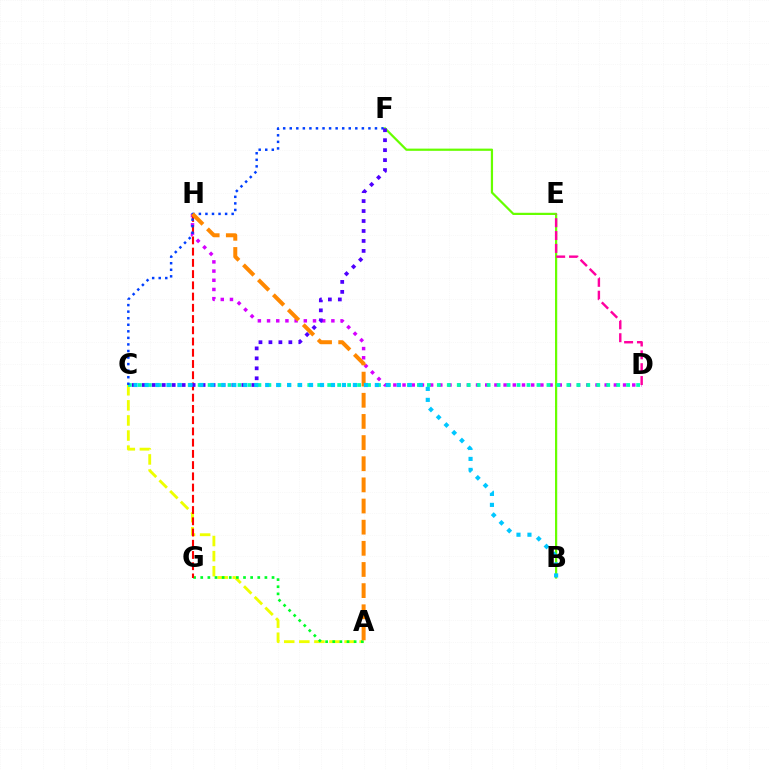{('A', 'C'): [{'color': '#eeff00', 'line_style': 'dashed', 'thickness': 2.05}], ('A', 'G'): [{'color': '#00ff27', 'line_style': 'dotted', 'thickness': 1.94}], ('D', 'H'): [{'color': '#d600ff', 'line_style': 'dotted', 'thickness': 2.5}], ('B', 'F'): [{'color': '#66ff00', 'line_style': 'solid', 'thickness': 1.6}], ('G', 'H'): [{'color': '#ff0000', 'line_style': 'dashed', 'thickness': 1.53}], ('D', 'E'): [{'color': '#ff00a0', 'line_style': 'dashed', 'thickness': 1.74}], ('C', 'D'): [{'color': '#00ffaf', 'line_style': 'dotted', 'thickness': 2.71}], ('C', 'F'): [{'color': '#003fff', 'line_style': 'dotted', 'thickness': 1.78}, {'color': '#4f00ff', 'line_style': 'dotted', 'thickness': 2.71}], ('A', 'H'): [{'color': '#ff8800', 'line_style': 'dashed', 'thickness': 2.87}], ('B', 'C'): [{'color': '#00c7ff', 'line_style': 'dotted', 'thickness': 2.98}]}